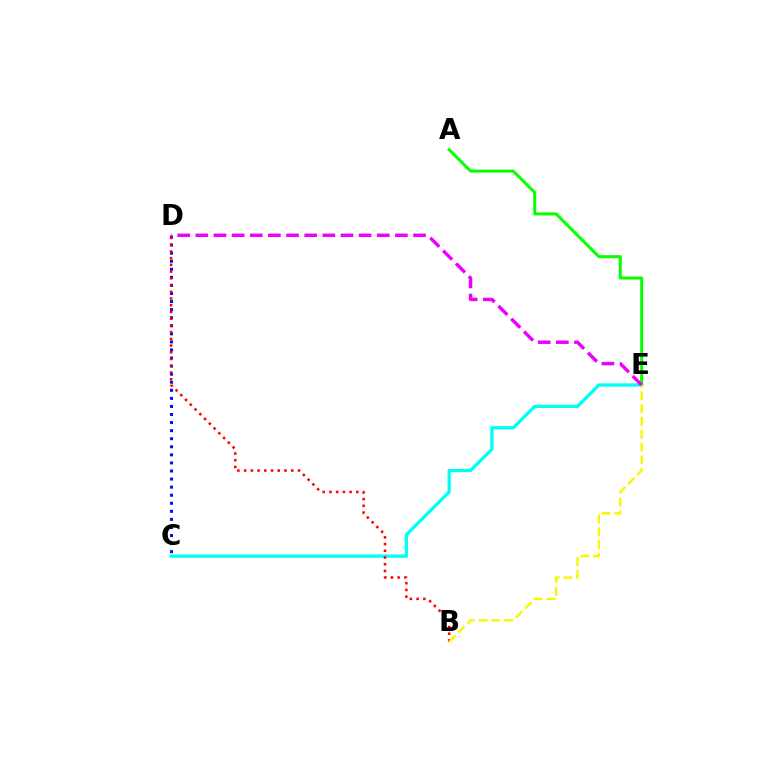{('C', 'D'): [{'color': '#0010ff', 'line_style': 'dotted', 'thickness': 2.19}], ('C', 'E'): [{'color': '#00fff6', 'line_style': 'solid', 'thickness': 2.37}], ('B', 'D'): [{'color': '#ff0000', 'line_style': 'dotted', 'thickness': 1.83}], ('A', 'E'): [{'color': '#08ff00', 'line_style': 'solid', 'thickness': 2.17}], ('B', 'E'): [{'color': '#fcf500', 'line_style': 'dashed', 'thickness': 1.74}], ('D', 'E'): [{'color': '#ee00ff', 'line_style': 'dashed', 'thickness': 2.46}]}